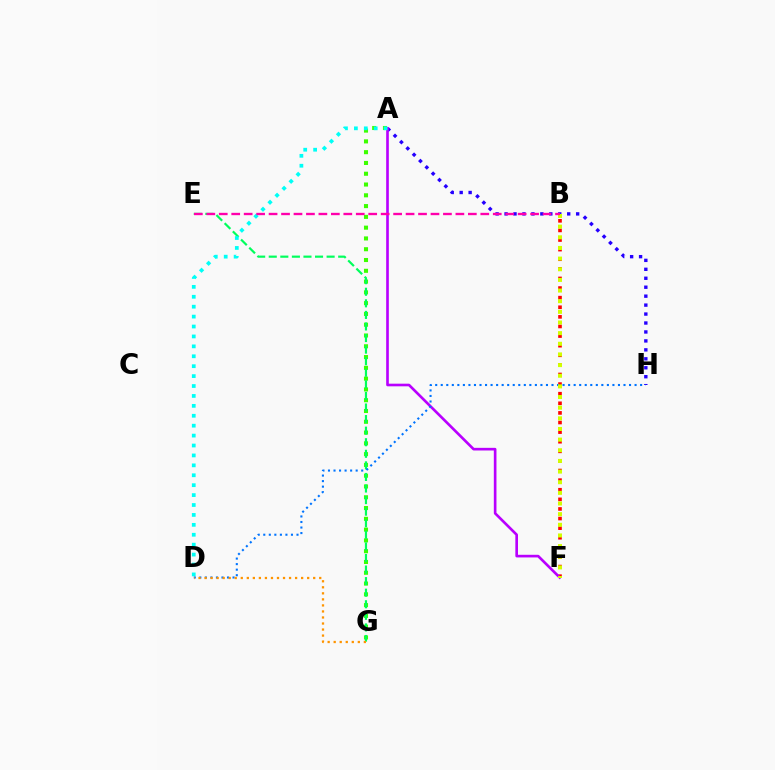{('B', 'F'): [{'color': '#ff0000', 'line_style': 'dotted', 'thickness': 2.61}, {'color': '#d1ff00', 'line_style': 'dotted', 'thickness': 2.89}], ('A', 'H'): [{'color': '#2500ff', 'line_style': 'dotted', 'thickness': 2.43}], ('A', 'F'): [{'color': '#b900ff', 'line_style': 'solid', 'thickness': 1.9}], ('A', 'G'): [{'color': '#3dff00', 'line_style': 'dotted', 'thickness': 2.93}], ('E', 'G'): [{'color': '#00ff5c', 'line_style': 'dashed', 'thickness': 1.57}], ('A', 'D'): [{'color': '#00fff6', 'line_style': 'dotted', 'thickness': 2.69}], ('D', 'H'): [{'color': '#0074ff', 'line_style': 'dotted', 'thickness': 1.5}], ('D', 'G'): [{'color': '#ff9400', 'line_style': 'dotted', 'thickness': 1.64}], ('B', 'E'): [{'color': '#ff00ac', 'line_style': 'dashed', 'thickness': 1.69}]}